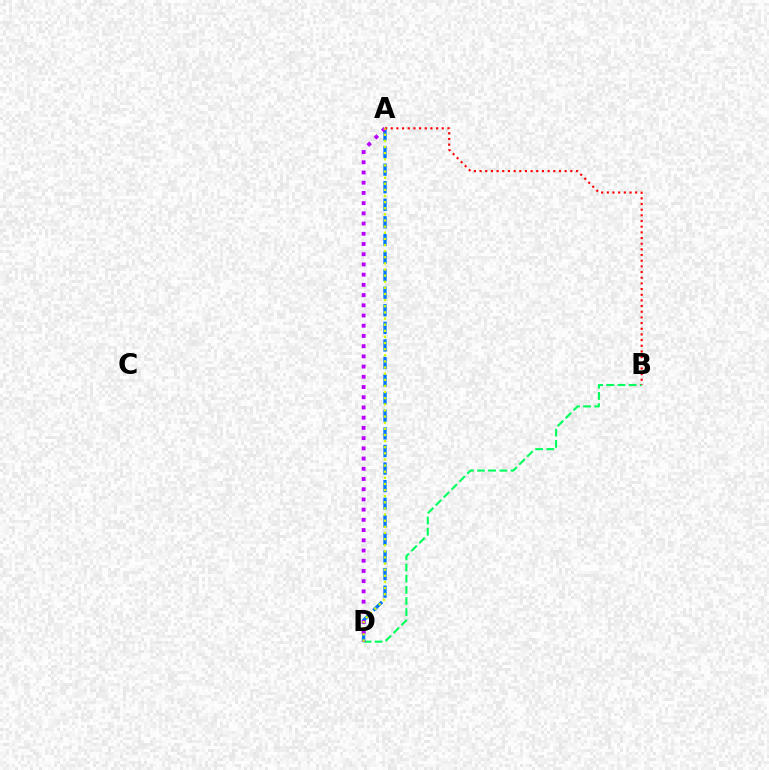{('B', 'D'): [{'color': '#00ff5c', 'line_style': 'dashed', 'thickness': 1.52}], ('A', 'D'): [{'color': '#0074ff', 'line_style': 'dashed', 'thickness': 2.39}, {'color': '#b900ff', 'line_style': 'dotted', 'thickness': 2.78}, {'color': '#d1ff00', 'line_style': 'dotted', 'thickness': 1.66}], ('A', 'B'): [{'color': '#ff0000', 'line_style': 'dotted', 'thickness': 1.54}]}